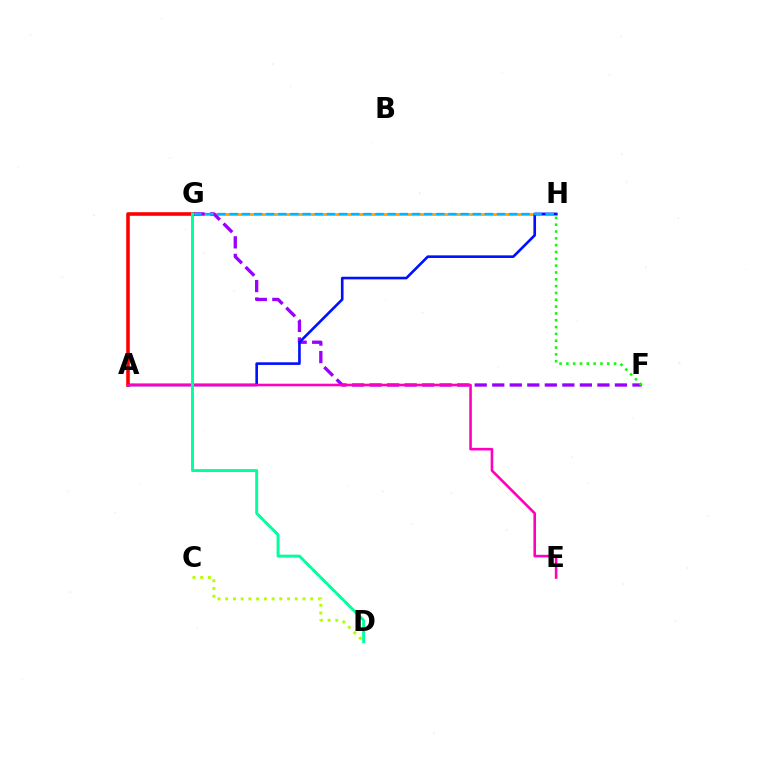{('G', 'H'): [{'color': '#ffa500', 'line_style': 'solid', 'thickness': 2.04}, {'color': '#00b5ff', 'line_style': 'dashed', 'thickness': 1.65}], ('F', 'G'): [{'color': '#9b00ff', 'line_style': 'dashed', 'thickness': 2.38}], ('A', 'G'): [{'color': '#ff0000', 'line_style': 'solid', 'thickness': 2.6}], ('A', 'H'): [{'color': '#0010ff', 'line_style': 'solid', 'thickness': 1.89}], ('F', 'H'): [{'color': '#08ff00', 'line_style': 'dotted', 'thickness': 1.85}], ('A', 'E'): [{'color': '#ff00bd', 'line_style': 'solid', 'thickness': 1.87}], ('D', 'G'): [{'color': '#00ff9d', 'line_style': 'solid', 'thickness': 2.11}], ('C', 'D'): [{'color': '#b3ff00', 'line_style': 'dotted', 'thickness': 2.1}]}